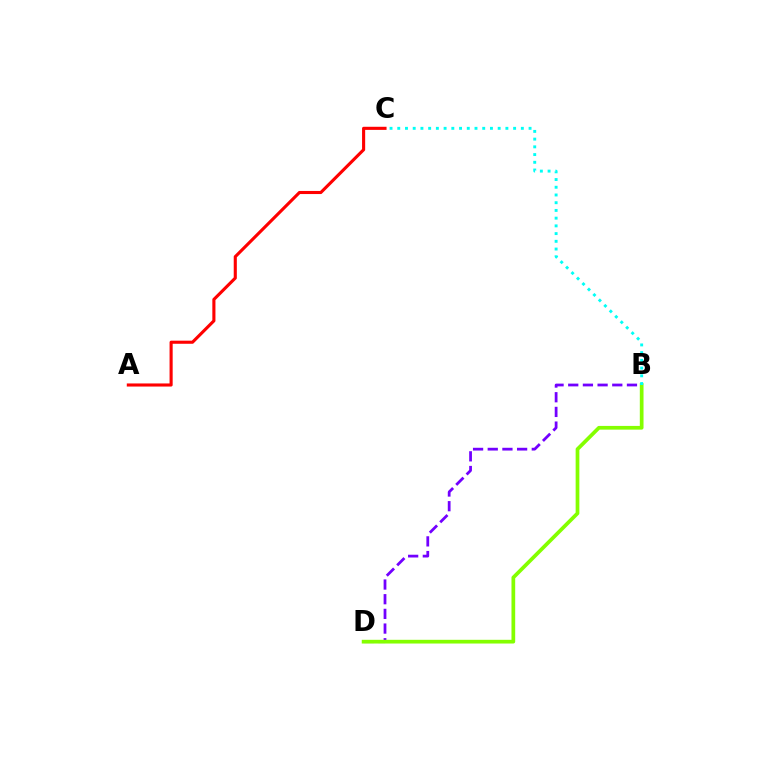{('A', 'C'): [{'color': '#ff0000', 'line_style': 'solid', 'thickness': 2.23}], ('B', 'D'): [{'color': '#7200ff', 'line_style': 'dashed', 'thickness': 1.99}, {'color': '#84ff00', 'line_style': 'solid', 'thickness': 2.68}], ('B', 'C'): [{'color': '#00fff6', 'line_style': 'dotted', 'thickness': 2.1}]}